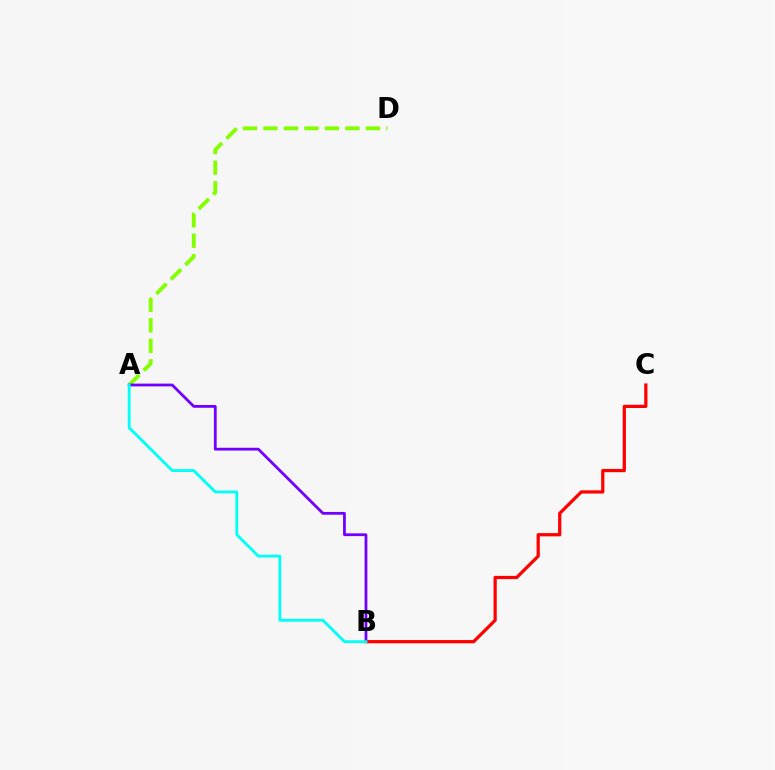{('A', 'D'): [{'color': '#84ff00', 'line_style': 'dashed', 'thickness': 2.78}], ('A', 'B'): [{'color': '#7200ff', 'line_style': 'solid', 'thickness': 2.0}, {'color': '#00fff6', 'line_style': 'solid', 'thickness': 2.04}], ('B', 'C'): [{'color': '#ff0000', 'line_style': 'solid', 'thickness': 2.33}]}